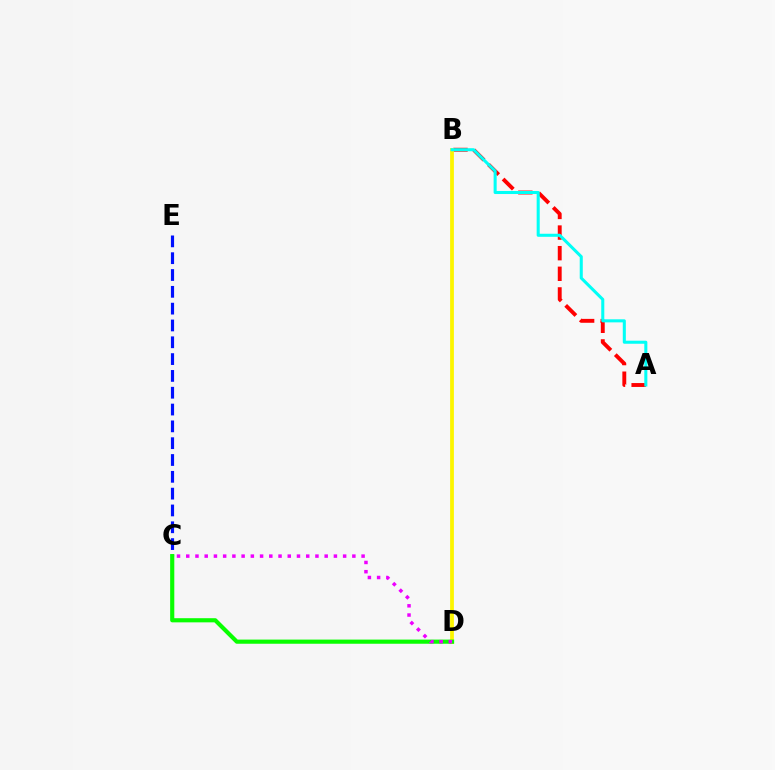{('A', 'B'): [{'color': '#ff0000', 'line_style': 'dashed', 'thickness': 2.8}, {'color': '#00fff6', 'line_style': 'solid', 'thickness': 2.2}], ('C', 'E'): [{'color': '#0010ff', 'line_style': 'dashed', 'thickness': 2.28}], ('B', 'D'): [{'color': '#fcf500', 'line_style': 'solid', 'thickness': 2.72}], ('C', 'D'): [{'color': '#08ff00', 'line_style': 'solid', 'thickness': 2.99}, {'color': '#ee00ff', 'line_style': 'dotted', 'thickness': 2.51}]}